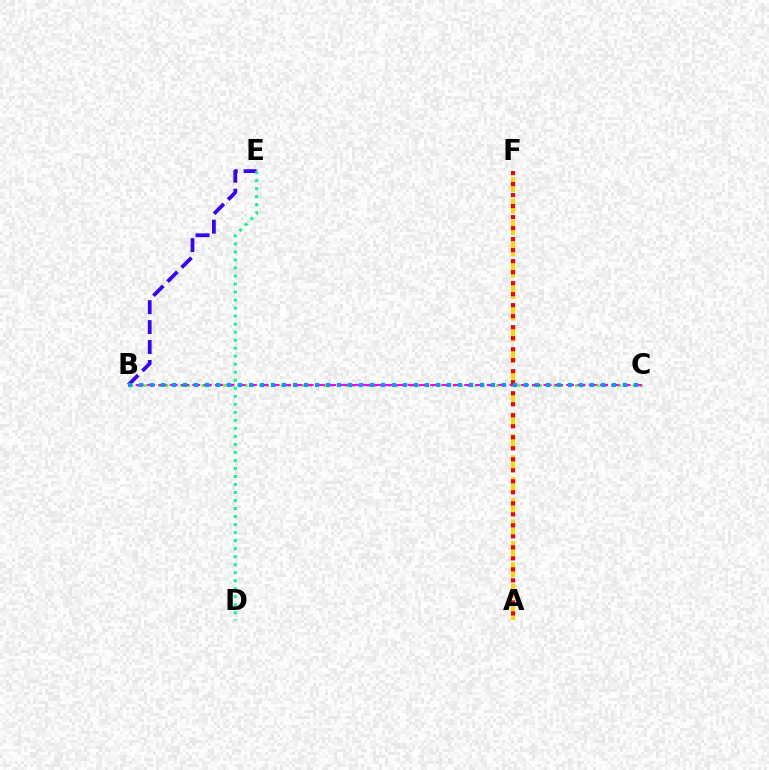{('B', 'C'): [{'color': '#4fff00', 'line_style': 'dotted', 'thickness': 1.95}, {'color': '#ff00ed', 'line_style': 'dashed', 'thickness': 1.54}, {'color': '#009eff', 'line_style': 'dotted', 'thickness': 2.99}], ('B', 'E'): [{'color': '#3700ff', 'line_style': 'dashed', 'thickness': 2.71}], ('A', 'F'): [{'color': '#ffd500', 'line_style': 'dashed', 'thickness': 2.91}, {'color': '#ff0000', 'line_style': 'dotted', 'thickness': 2.99}], ('D', 'E'): [{'color': '#00ff86', 'line_style': 'dotted', 'thickness': 2.18}]}